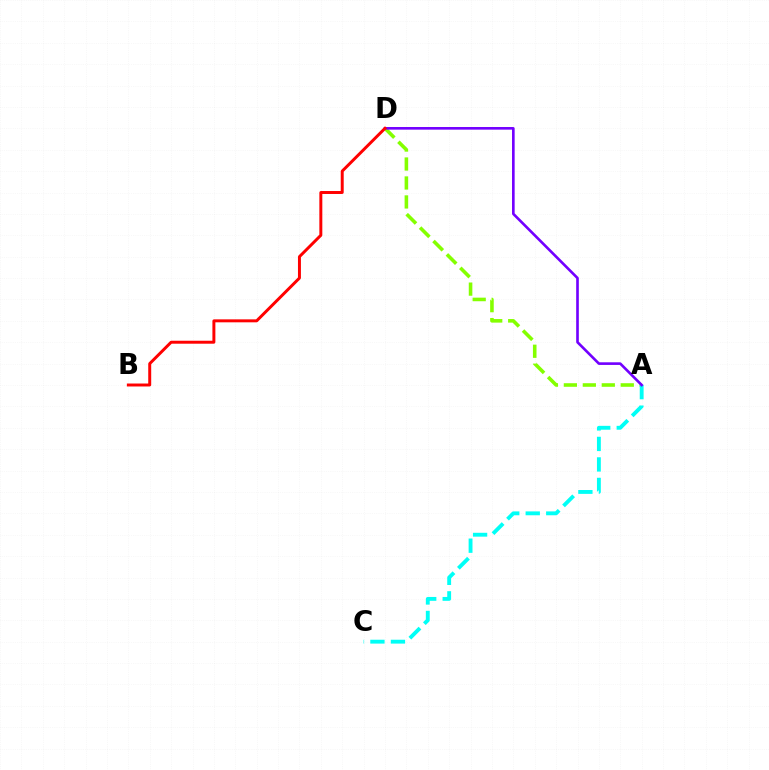{('A', 'D'): [{'color': '#84ff00', 'line_style': 'dashed', 'thickness': 2.58}, {'color': '#7200ff', 'line_style': 'solid', 'thickness': 1.9}], ('A', 'C'): [{'color': '#00fff6', 'line_style': 'dashed', 'thickness': 2.79}], ('B', 'D'): [{'color': '#ff0000', 'line_style': 'solid', 'thickness': 2.13}]}